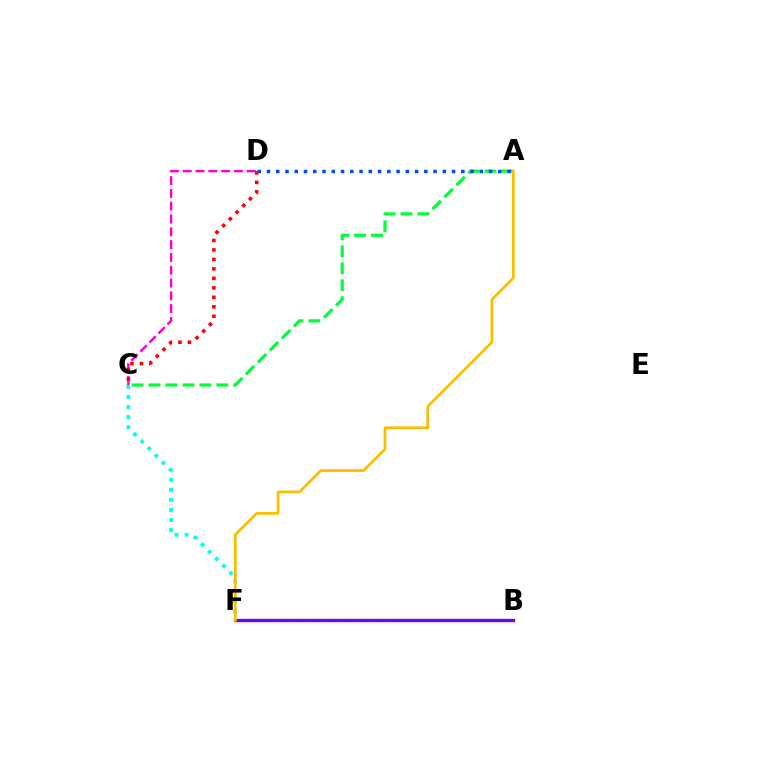{('C', 'D'): [{'color': '#ff00cf', 'line_style': 'dashed', 'thickness': 1.74}, {'color': '#ff0000', 'line_style': 'dotted', 'thickness': 2.57}], ('B', 'F'): [{'color': '#84ff00', 'line_style': 'dashed', 'thickness': 2.24}, {'color': '#7200ff', 'line_style': 'solid', 'thickness': 2.4}], ('A', 'C'): [{'color': '#00ff39', 'line_style': 'dashed', 'thickness': 2.3}], ('C', 'F'): [{'color': '#00fff6', 'line_style': 'dotted', 'thickness': 2.73}], ('A', 'D'): [{'color': '#004bff', 'line_style': 'dotted', 'thickness': 2.51}], ('A', 'F'): [{'color': '#ffbd00', 'line_style': 'solid', 'thickness': 2.0}]}